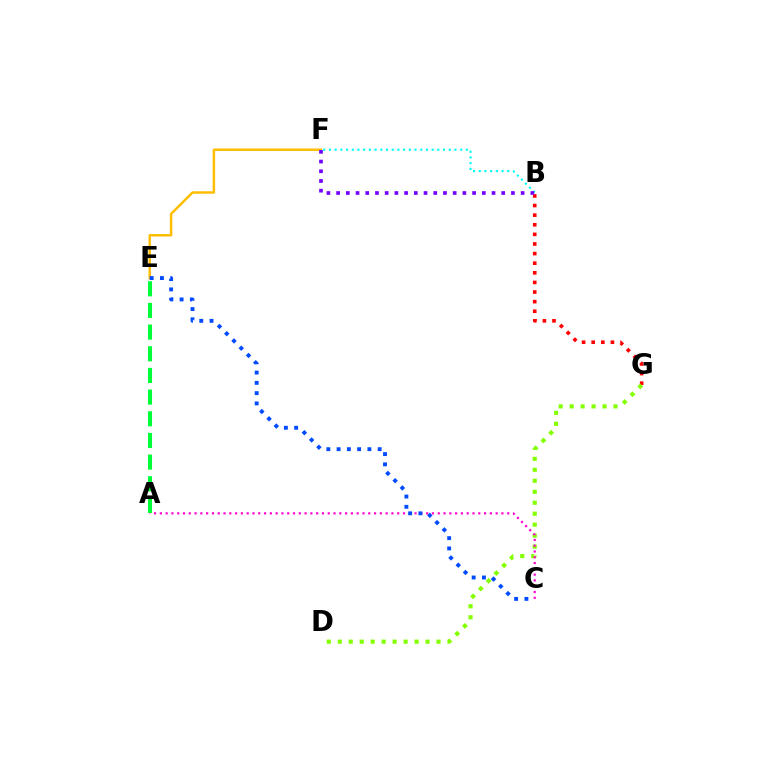{('B', 'G'): [{'color': '#ff0000', 'line_style': 'dotted', 'thickness': 2.61}], ('E', 'F'): [{'color': '#ffbd00', 'line_style': 'solid', 'thickness': 1.77}], ('D', 'G'): [{'color': '#84ff00', 'line_style': 'dotted', 'thickness': 2.98}], ('A', 'C'): [{'color': '#ff00cf', 'line_style': 'dotted', 'thickness': 1.57}], ('C', 'E'): [{'color': '#004bff', 'line_style': 'dotted', 'thickness': 2.79}], ('B', 'F'): [{'color': '#00fff6', 'line_style': 'dotted', 'thickness': 1.55}, {'color': '#7200ff', 'line_style': 'dotted', 'thickness': 2.64}], ('A', 'E'): [{'color': '#00ff39', 'line_style': 'dashed', 'thickness': 2.94}]}